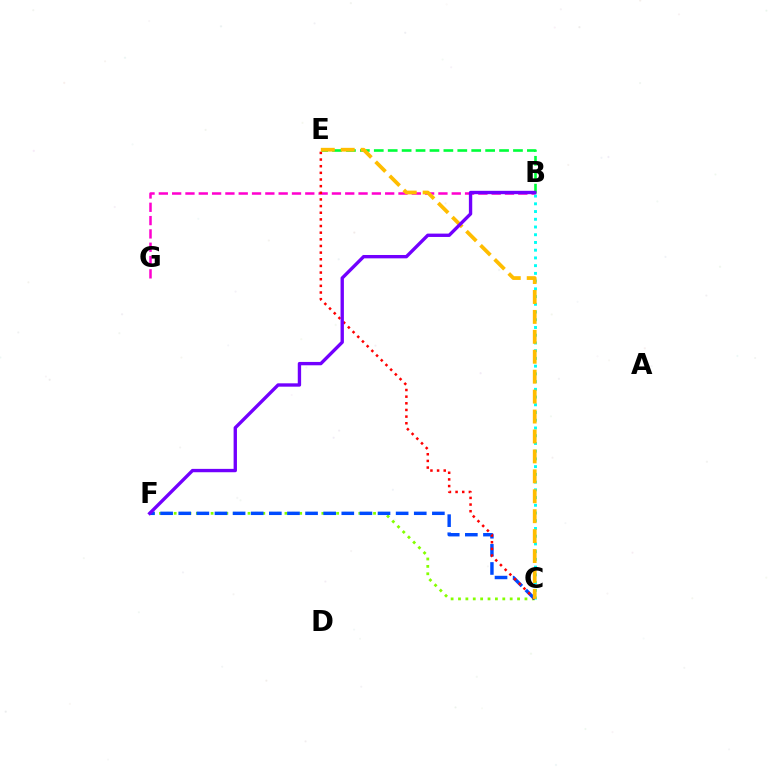{('C', 'F'): [{'color': '#84ff00', 'line_style': 'dotted', 'thickness': 2.01}, {'color': '#004bff', 'line_style': 'dashed', 'thickness': 2.46}], ('B', 'G'): [{'color': '#ff00cf', 'line_style': 'dashed', 'thickness': 1.81}], ('B', 'C'): [{'color': '#00fff6', 'line_style': 'dotted', 'thickness': 2.1}], ('B', 'E'): [{'color': '#00ff39', 'line_style': 'dashed', 'thickness': 1.89}], ('C', 'E'): [{'color': '#ff0000', 'line_style': 'dotted', 'thickness': 1.81}, {'color': '#ffbd00', 'line_style': 'dashed', 'thickness': 2.71}], ('B', 'F'): [{'color': '#7200ff', 'line_style': 'solid', 'thickness': 2.42}]}